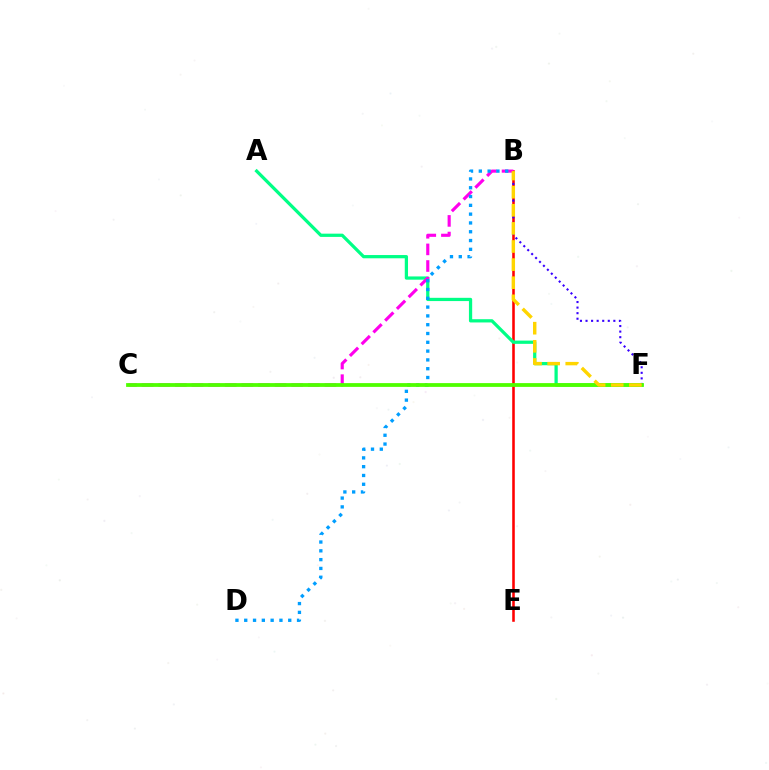{('B', 'E'): [{'color': '#ff0000', 'line_style': 'solid', 'thickness': 1.85}], ('A', 'F'): [{'color': '#00ff86', 'line_style': 'solid', 'thickness': 2.34}], ('B', 'C'): [{'color': '#ff00ed', 'line_style': 'dashed', 'thickness': 2.26}], ('B', 'D'): [{'color': '#009eff', 'line_style': 'dotted', 'thickness': 2.39}], ('B', 'F'): [{'color': '#3700ff', 'line_style': 'dotted', 'thickness': 1.51}, {'color': '#ffd500', 'line_style': 'dashed', 'thickness': 2.46}], ('C', 'F'): [{'color': '#4fff00', 'line_style': 'solid', 'thickness': 2.72}]}